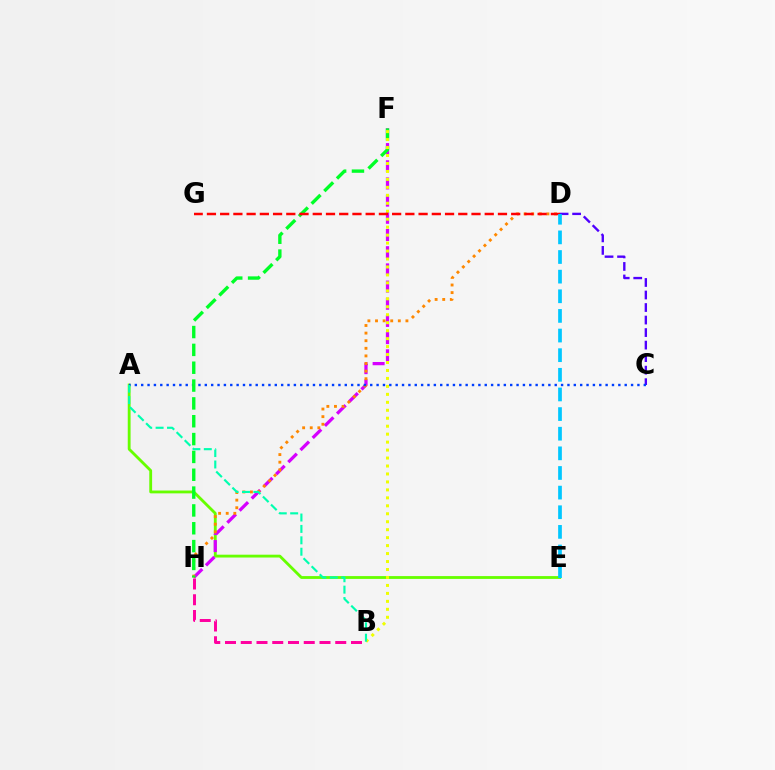{('A', 'E'): [{'color': '#66ff00', 'line_style': 'solid', 'thickness': 2.04}], ('F', 'H'): [{'color': '#d600ff', 'line_style': 'dashed', 'thickness': 2.33}, {'color': '#00ff27', 'line_style': 'dashed', 'thickness': 2.42}], ('D', 'H'): [{'color': '#ff8800', 'line_style': 'dotted', 'thickness': 2.07}], ('C', 'D'): [{'color': '#4f00ff', 'line_style': 'dashed', 'thickness': 1.7}], ('A', 'C'): [{'color': '#003fff', 'line_style': 'dotted', 'thickness': 1.73}], ('B', 'F'): [{'color': '#eeff00', 'line_style': 'dotted', 'thickness': 2.16}], ('D', 'G'): [{'color': '#ff0000', 'line_style': 'dashed', 'thickness': 1.8}], ('B', 'H'): [{'color': '#ff00a0', 'line_style': 'dashed', 'thickness': 2.14}], ('D', 'E'): [{'color': '#00c7ff', 'line_style': 'dashed', 'thickness': 2.67}], ('A', 'B'): [{'color': '#00ffaf', 'line_style': 'dashed', 'thickness': 1.55}]}